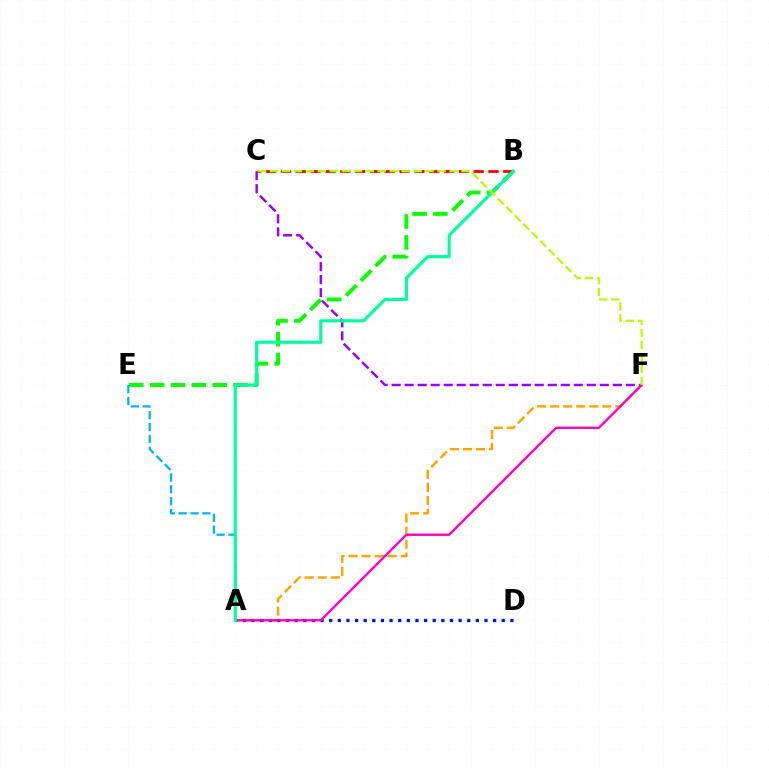{('B', 'E'): [{'color': '#08ff00', 'line_style': 'dashed', 'thickness': 2.83}], ('C', 'F'): [{'color': '#9b00ff', 'line_style': 'dashed', 'thickness': 1.77}, {'color': '#b3ff00', 'line_style': 'dashed', 'thickness': 1.63}], ('A', 'F'): [{'color': '#ffa500', 'line_style': 'dashed', 'thickness': 1.77}, {'color': '#ff00bd', 'line_style': 'solid', 'thickness': 1.7}], ('A', 'D'): [{'color': '#0010ff', 'line_style': 'dotted', 'thickness': 2.34}], ('A', 'E'): [{'color': '#00b5ff', 'line_style': 'dashed', 'thickness': 1.61}], ('B', 'C'): [{'color': '#ff0000', 'line_style': 'dashed', 'thickness': 2.01}], ('A', 'B'): [{'color': '#00ff9d', 'line_style': 'solid', 'thickness': 2.27}]}